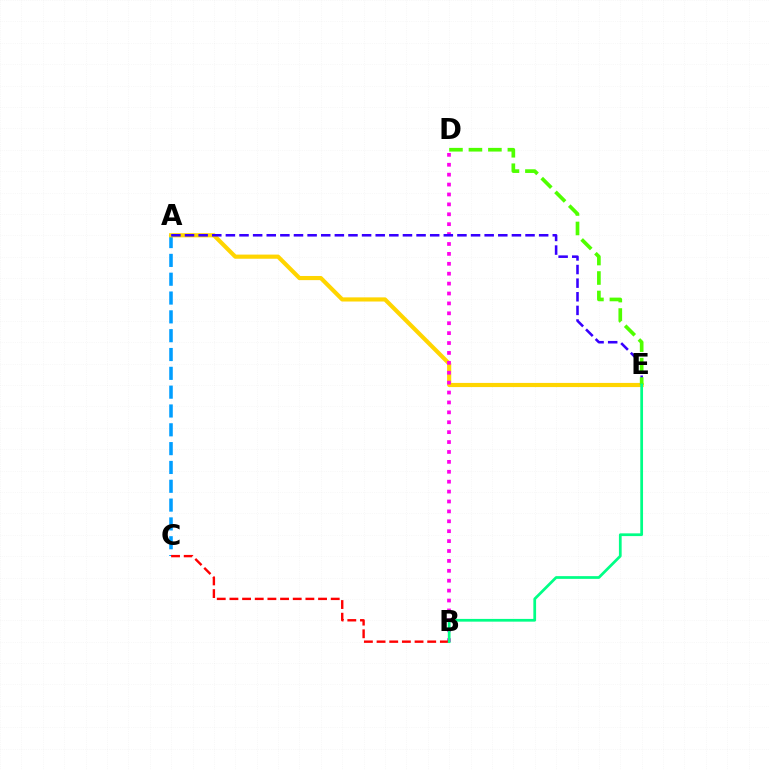{('A', 'C'): [{'color': '#009eff', 'line_style': 'dashed', 'thickness': 2.56}], ('A', 'E'): [{'color': '#ffd500', 'line_style': 'solid', 'thickness': 2.99}, {'color': '#3700ff', 'line_style': 'dashed', 'thickness': 1.85}], ('B', 'D'): [{'color': '#ff00ed', 'line_style': 'dotted', 'thickness': 2.69}], ('D', 'E'): [{'color': '#4fff00', 'line_style': 'dashed', 'thickness': 2.64}], ('B', 'C'): [{'color': '#ff0000', 'line_style': 'dashed', 'thickness': 1.72}], ('B', 'E'): [{'color': '#00ff86', 'line_style': 'solid', 'thickness': 1.97}]}